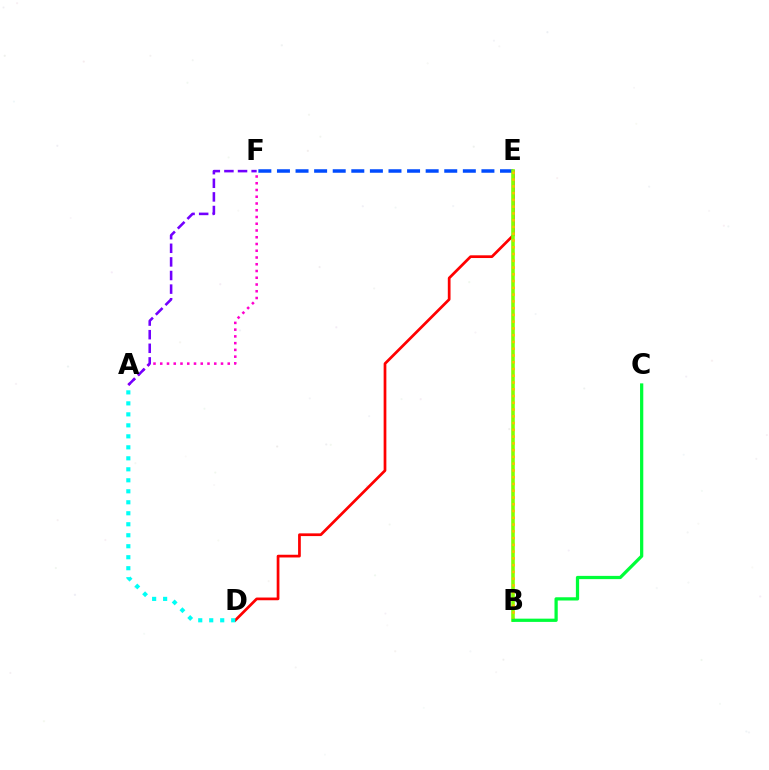{('A', 'F'): [{'color': '#ff00cf', 'line_style': 'dotted', 'thickness': 1.83}, {'color': '#7200ff', 'line_style': 'dashed', 'thickness': 1.85}], ('D', 'E'): [{'color': '#ff0000', 'line_style': 'solid', 'thickness': 1.96}], ('E', 'F'): [{'color': '#004bff', 'line_style': 'dashed', 'thickness': 2.53}], ('B', 'E'): [{'color': '#84ff00', 'line_style': 'solid', 'thickness': 2.58}, {'color': '#ffbd00', 'line_style': 'dotted', 'thickness': 1.84}], ('B', 'C'): [{'color': '#00ff39', 'line_style': 'solid', 'thickness': 2.34}], ('A', 'D'): [{'color': '#00fff6', 'line_style': 'dotted', 'thickness': 2.99}]}